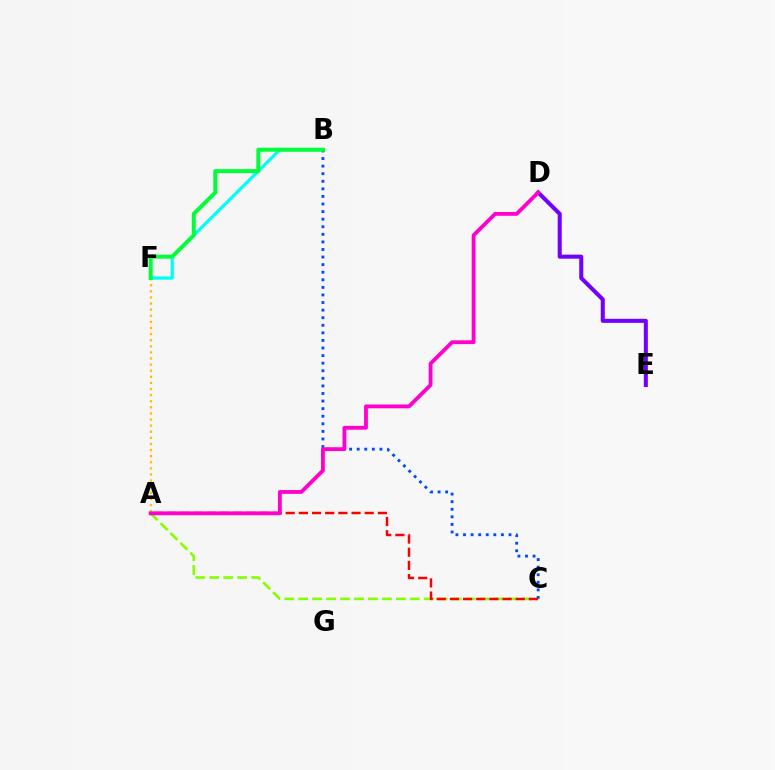{('A', 'C'): [{'color': '#84ff00', 'line_style': 'dashed', 'thickness': 1.9}, {'color': '#ff0000', 'line_style': 'dashed', 'thickness': 1.79}], ('B', 'F'): [{'color': '#00fff6', 'line_style': 'solid', 'thickness': 2.32}, {'color': '#00ff39', 'line_style': 'solid', 'thickness': 2.87}], ('B', 'C'): [{'color': '#004bff', 'line_style': 'dotted', 'thickness': 2.06}], ('D', 'E'): [{'color': '#7200ff', 'line_style': 'solid', 'thickness': 2.9}], ('A', 'F'): [{'color': '#ffbd00', 'line_style': 'dotted', 'thickness': 1.66}], ('A', 'D'): [{'color': '#ff00cf', 'line_style': 'solid', 'thickness': 2.75}]}